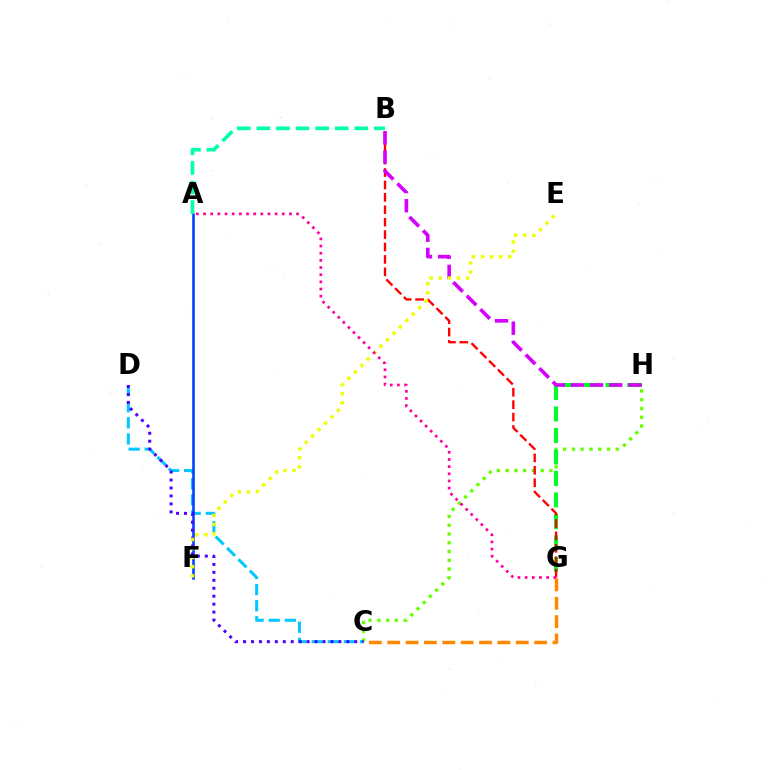{('C', 'H'): [{'color': '#66ff00', 'line_style': 'dotted', 'thickness': 2.38}], ('C', 'D'): [{'color': '#00c7ff', 'line_style': 'dashed', 'thickness': 2.19}, {'color': '#4f00ff', 'line_style': 'dotted', 'thickness': 2.16}], ('G', 'H'): [{'color': '#00ff27', 'line_style': 'dashed', 'thickness': 2.92}], ('A', 'F'): [{'color': '#003fff', 'line_style': 'solid', 'thickness': 1.85}], ('C', 'G'): [{'color': '#ff8800', 'line_style': 'dashed', 'thickness': 2.5}], ('B', 'G'): [{'color': '#ff0000', 'line_style': 'dashed', 'thickness': 1.69}], ('B', 'H'): [{'color': '#d600ff', 'line_style': 'dashed', 'thickness': 2.61}], ('A', 'B'): [{'color': '#00ffaf', 'line_style': 'dashed', 'thickness': 2.66}], ('E', 'F'): [{'color': '#eeff00', 'line_style': 'dotted', 'thickness': 2.47}], ('A', 'G'): [{'color': '#ff00a0', 'line_style': 'dotted', 'thickness': 1.94}]}